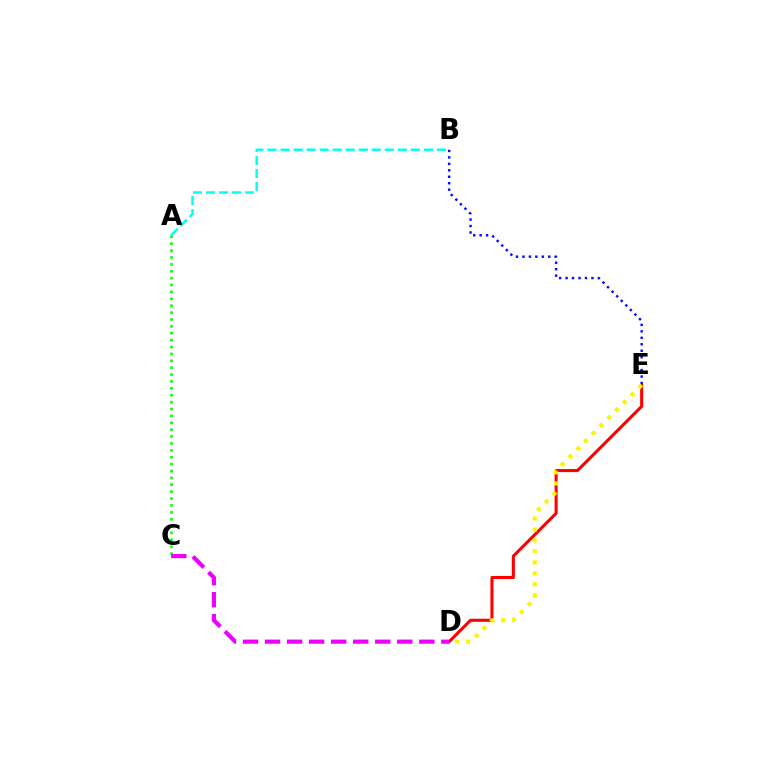{('A', 'B'): [{'color': '#00fff6', 'line_style': 'dashed', 'thickness': 1.77}], ('A', 'C'): [{'color': '#08ff00', 'line_style': 'dotted', 'thickness': 1.87}], ('D', 'E'): [{'color': '#ff0000', 'line_style': 'solid', 'thickness': 2.2}, {'color': '#fcf500', 'line_style': 'dotted', 'thickness': 2.98}], ('B', 'E'): [{'color': '#0010ff', 'line_style': 'dotted', 'thickness': 1.75}], ('C', 'D'): [{'color': '#ee00ff', 'line_style': 'dashed', 'thickness': 2.99}]}